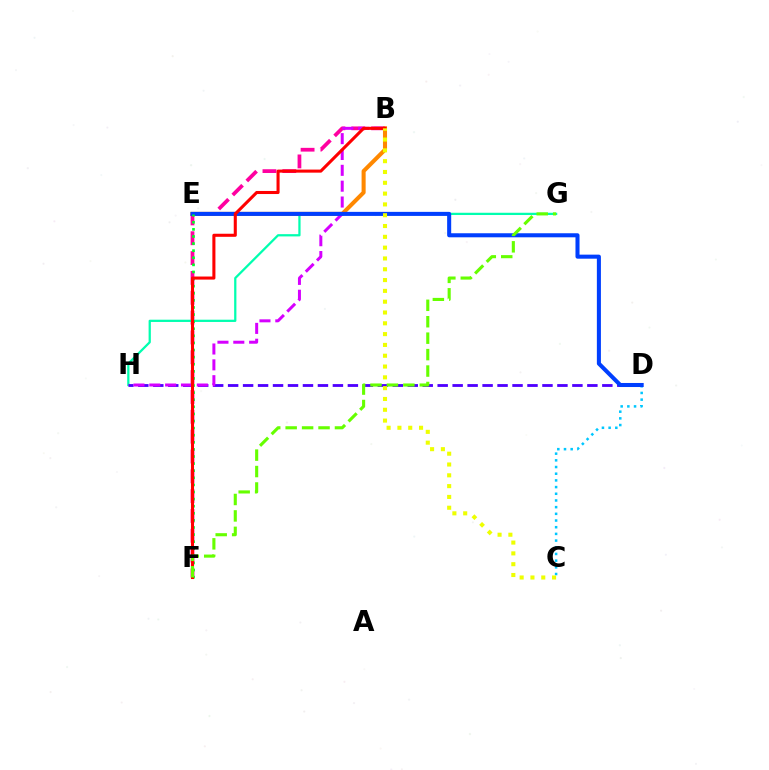{('B', 'F'): [{'color': '#ff00a0', 'line_style': 'dashed', 'thickness': 2.69}, {'color': '#ff0000', 'line_style': 'solid', 'thickness': 2.21}], ('G', 'H'): [{'color': '#00ffaf', 'line_style': 'solid', 'thickness': 1.62}], ('D', 'H'): [{'color': '#4f00ff', 'line_style': 'dashed', 'thickness': 2.03}], ('C', 'D'): [{'color': '#00c7ff', 'line_style': 'dotted', 'thickness': 1.82}], ('B', 'E'): [{'color': '#ff8800', 'line_style': 'solid', 'thickness': 2.92}], ('B', 'H'): [{'color': '#d600ff', 'line_style': 'dashed', 'thickness': 2.15}], ('D', 'E'): [{'color': '#003fff', 'line_style': 'solid', 'thickness': 2.92}], ('E', 'F'): [{'color': '#00ff27', 'line_style': 'dotted', 'thickness': 1.93}], ('F', 'G'): [{'color': '#66ff00', 'line_style': 'dashed', 'thickness': 2.23}], ('B', 'C'): [{'color': '#eeff00', 'line_style': 'dotted', 'thickness': 2.94}]}